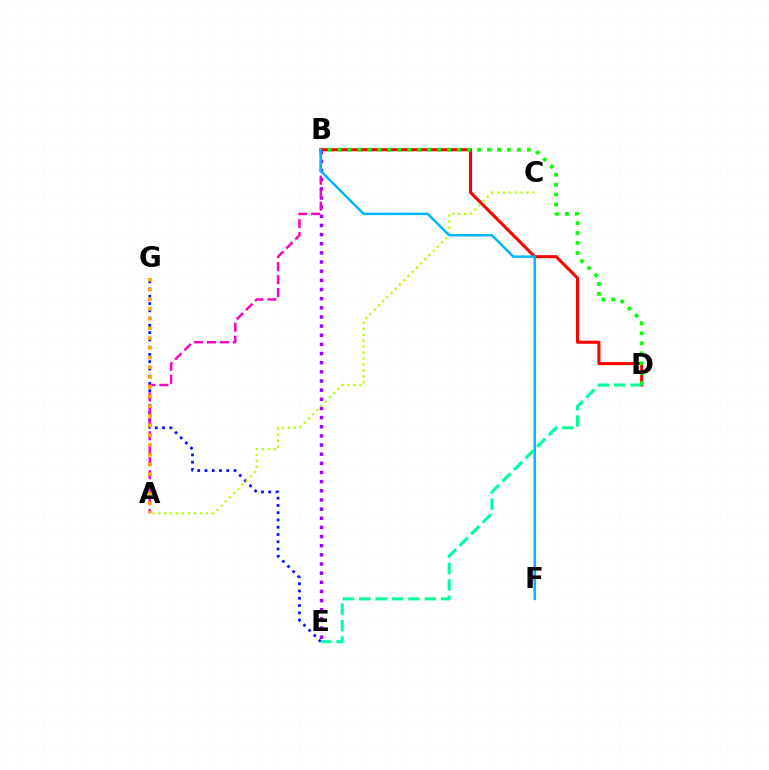{('B', 'D'): [{'color': '#ff0000', 'line_style': 'solid', 'thickness': 2.21}, {'color': '#08ff00', 'line_style': 'dotted', 'thickness': 2.71}], ('E', 'G'): [{'color': '#0010ff', 'line_style': 'dotted', 'thickness': 1.97}], ('B', 'E'): [{'color': '#9b00ff', 'line_style': 'dotted', 'thickness': 2.49}], ('A', 'B'): [{'color': '#ff00bd', 'line_style': 'dashed', 'thickness': 1.76}], ('A', 'C'): [{'color': '#b3ff00', 'line_style': 'dotted', 'thickness': 1.61}], ('B', 'F'): [{'color': '#00b5ff', 'line_style': 'solid', 'thickness': 1.79}], ('D', 'E'): [{'color': '#00ff9d', 'line_style': 'dashed', 'thickness': 2.23}], ('A', 'G'): [{'color': '#ffa500', 'line_style': 'dotted', 'thickness': 2.64}]}